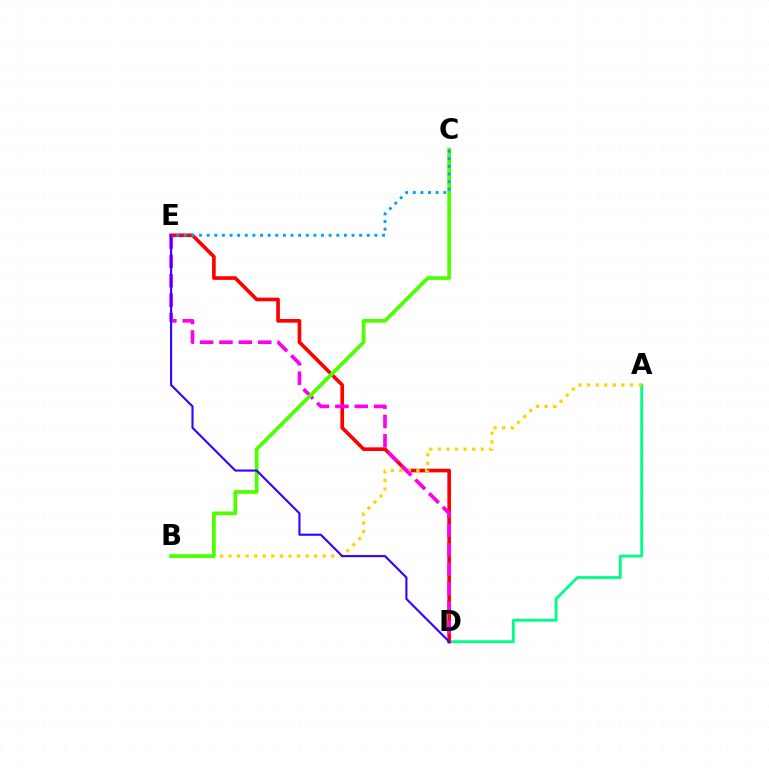{('A', 'D'): [{'color': '#00ff86', 'line_style': 'solid', 'thickness': 2.04}], ('D', 'E'): [{'color': '#ff0000', 'line_style': 'solid', 'thickness': 2.62}, {'color': '#ff00ed', 'line_style': 'dashed', 'thickness': 2.63}, {'color': '#3700ff', 'line_style': 'solid', 'thickness': 1.53}], ('A', 'B'): [{'color': '#ffd500', 'line_style': 'dotted', 'thickness': 2.33}], ('B', 'C'): [{'color': '#4fff00', 'line_style': 'solid', 'thickness': 2.7}], ('C', 'E'): [{'color': '#009eff', 'line_style': 'dotted', 'thickness': 2.07}]}